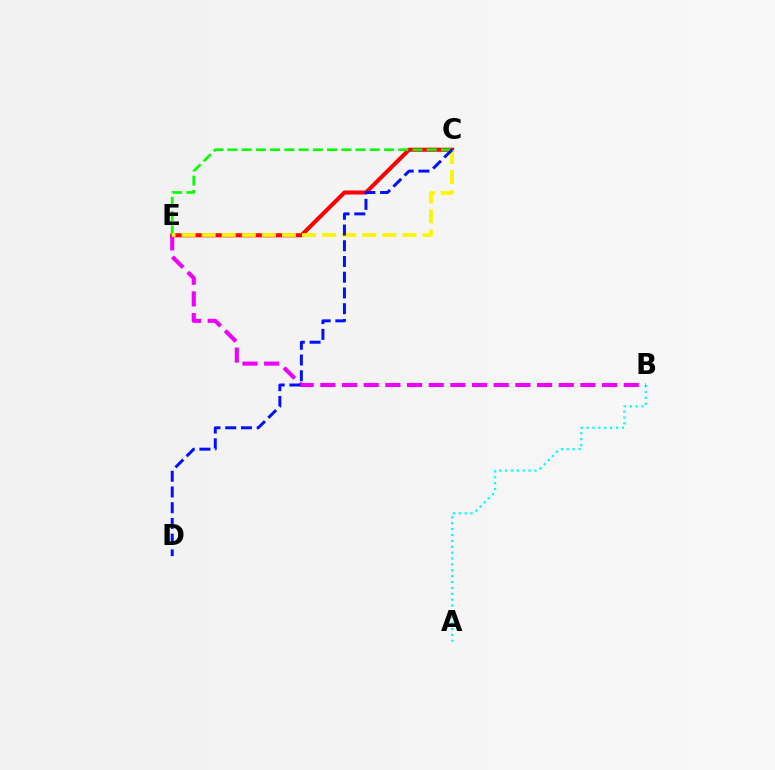{('C', 'E'): [{'color': '#ff0000', 'line_style': 'solid', 'thickness': 2.92}, {'color': '#08ff00', 'line_style': 'dashed', 'thickness': 1.93}, {'color': '#fcf500', 'line_style': 'dashed', 'thickness': 2.73}], ('A', 'B'): [{'color': '#00fff6', 'line_style': 'dotted', 'thickness': 1.6}], ('B', 'E'): [{'color': '#ee00ff', 'line_style': 'dashed', 'thickness': 2.94}], ('C', 'D'): [{'color': '#0010ff', 'line_style': 'dashed', 'thickness': 2.14}]}